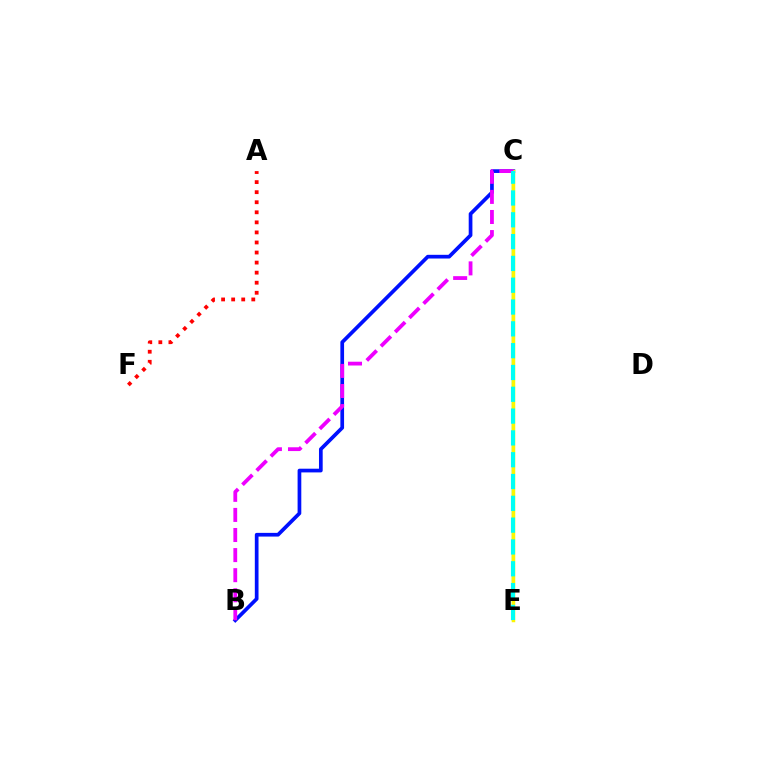{('C', 'E'): [{'color': '#08ff00', 'line_style': 'solid', 'thickness': 1.7}, {'color': '#fcf500', 'line_style': 'solid', 'thickness': 2.51}, {'color': '#00fff6', 'line_style': 'dashed', 'thickness': 2.96}], ('B', 'C'): [{'color': '#0010ff', 'line_style': 'solid', 'thickness': 2.67}, {'color': '#ee00ff', 'line_style': 'dashed', 'thickness': 2.73}], ('A', 'F'): [{'color': '#ff0000', 'line_style': 'dotted', 'thickness': 2.73}]}